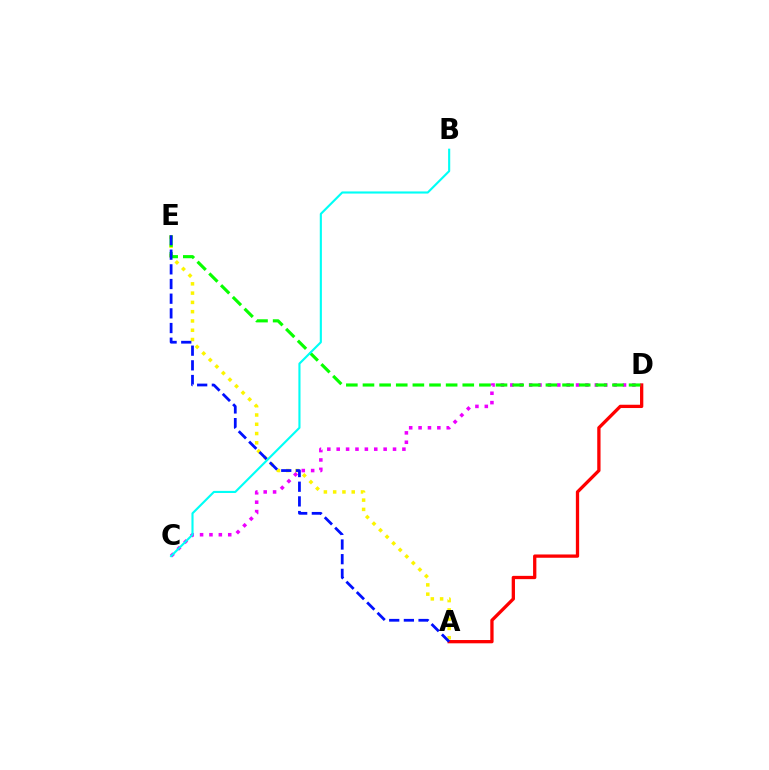{('A', 'D'): [{'color': '#ff0000', 'line_style': 'solid', 'thickness': 2.37}], ('A', 'E'): [{'color': '#fcf500', 'line_style': 'dotted', 'thickness': 2.52}, {'color': '#0010ff', 'line_style': 'dashed', 'thickness': 1.99}], ('C', 'D'): [{'color': '#ee00ff', 'line_style': 'dotted', 'thickness': 2.55}], ('D', 'E'): [{'color': '#08ff00', 'line_style': 'dashed', 'thickness': 2.26}], ('B', 'C'): [{'color': '#00fff6', 'line_style': 'solid', 'thickness': 1.53}]}